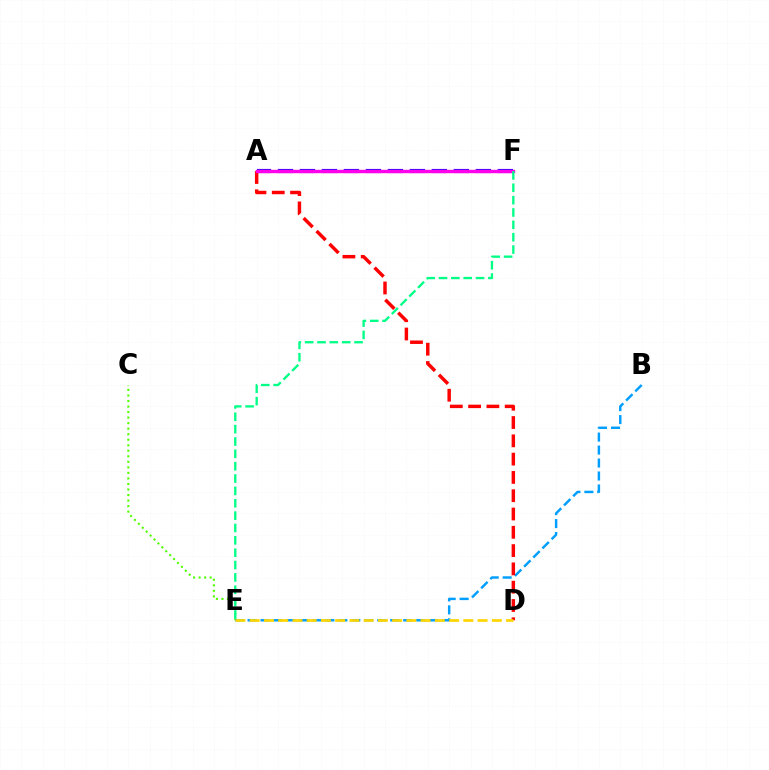{('C', 'E'): [{'color': '#4fff00', 'line_style': 'dotted', 'thickness': 1.5}], ('B', 'E'): [{'color': '#009eff', 'line_style': 'dashed', 'thickness': 1.76}], ('A', 'F'): [{'color': '#3700ff', 'line_style': 'dashed', 'thickness': 2.99}, {'color': '#ff00ed', 'line_style': 'solid', 'thickness': 2.44}], ('A', 'D'): [{'color': '#ff0000', 'line_style': 'dashed', 'thickness': 2.49}], ('D', 'E'): [{'color': '#ffd500', 'line_style': 'dashed', 'thickness': 1.93}], ('E', 'F'): [{'color': '#00ff86', 'line_style': 'dashed', 'thickness': 1.68}]}